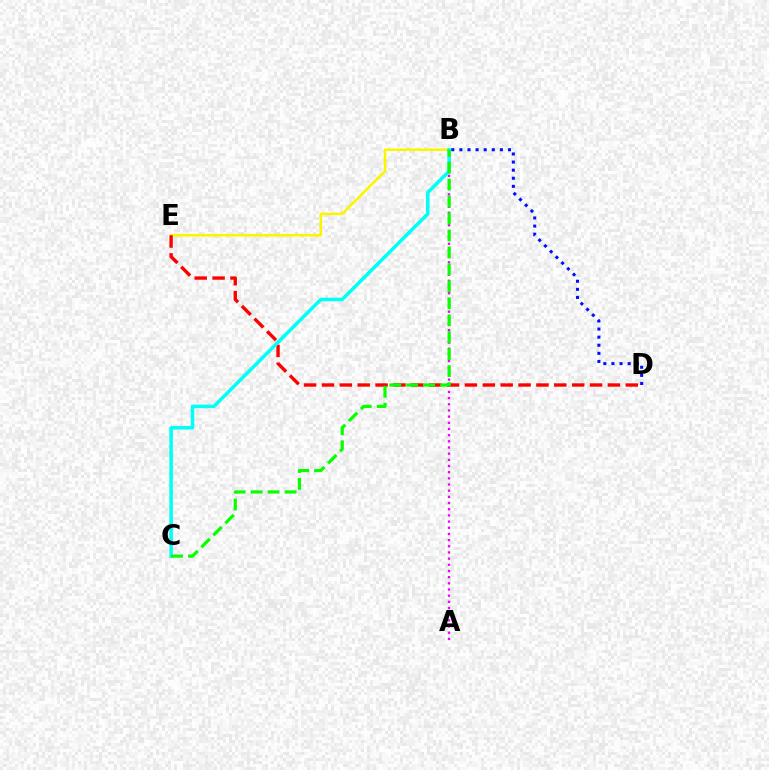{('B', 'E'): [{'color': '#fcf500', 'line_style': 'solid', 'thickness': 1.84}], ('A', 'B'): [{'color': '#ee00ff', 'line_style': 'dotted', 'thickness': 1.68}], ('D', 'E'): [{'color': '#ff0000', 'line_style': 'dashed', 'thickness': 2.43}], ('B', 'D'): [{'color': '#0010ff', 'line_style': 'dotted', 'thickness': 2.2}], ('B', 'C'): [{'color': '#00fff6', 'line_style': 'solid', 'thickness': 2.53}, {'color': '#08ff00', 'line_style': 'dashed', 'thickness': 2.3}]}